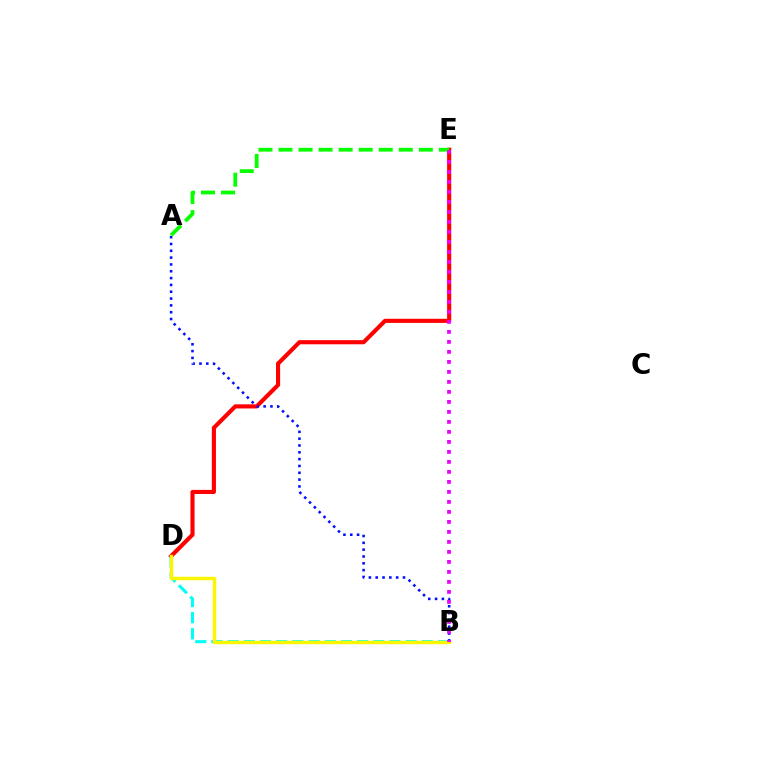{('D', 'E'): [{'color': '#ff0000', 'line_style': 'solid', 'thickness': 2.97}], ('B', 'D'): [{'color': '#00fff6', 'line_style': 'dashed', 'thickness': 2.2}, {'color': '#fcf500', 'line_style': 'solid', 'thickness': 2.47}], ('A', 'B'): [{'color': '#0010ff', 'line_style': 'dotted', 'thickness': 1.85}], ('A', 'E'): [{'color': '#08ff00', 'line_style': 'dashed', 'thickness': 2.72}], ('B', 'E'): [{'color': '#ee00ff', 'line_style': 'dotted', 'thickness': 2.72}]}